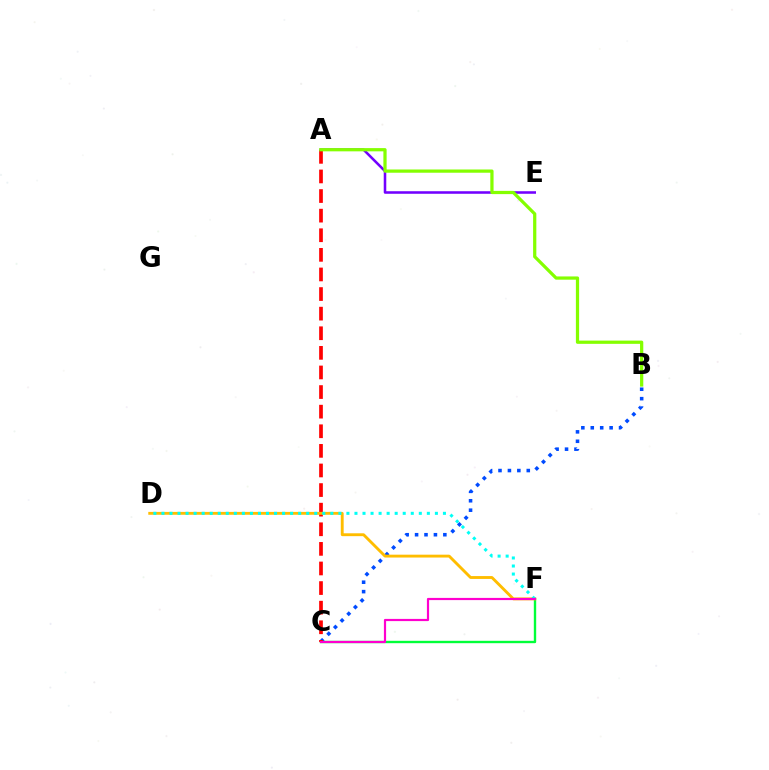{('B', 'C'): [{'color': '#004bff', 'line_style': 'dotted', 'thickness': 2.56}], ('C', 'F'): [{'color': '#00ff39', 'line_style': 'solid', 'thickness': 1.71}, {'color': '#ff00cf', 'line_style': 'solid', 'thickness': 1.58}], ('A', 'E'): [{'color': '#7200ff', 'line_style': 'solid', 'thickness': 1.84}], ('A', 'C'): [{'color': '#ff0000', 'line_style': 'dashed', 'thickness': 2.66}], ('D', 'F'): [{'color': '#ffbd00', 'line_style': 'solid', 'thickness': 2.06}, {'color': '#00fff6', 'line_style': 'dotted', 'thickness': 2.19}], ('A', 'B'): [{'color': '#84ff00', 'line_style': 'solid', 'thickness': 2.33}]}